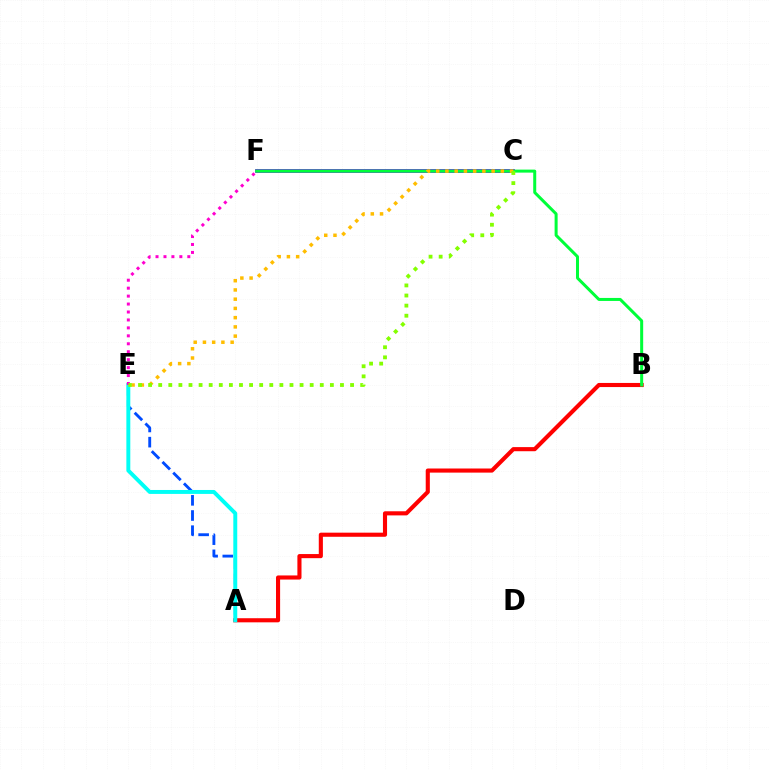{('A', 'B'): [{'color': '#ff0000', 'line_style': 'solid', 'thickness': 2.96}], ('A', 'E'): [{'color': '#004bff', 'line_style': 'dashed', 'thickness': 2.06}, {'color': '#00fff6', 'line_style': 'solid', 'thickness': 2.83}], ('C', 'F'): [{'color': '#7200ff', 'line_style': 'solid', 'thickness': 2.72}], ('B', 'F'): [{'color': '#00ff39', 'line_style': 'solid', 'thickness': 2.17}], ('C', 'E'): [{'color': '#ffbd00', 'line_style': 'dotted', 'thickness': 2.51}, {'color': '#84ff00', 'line_style': 'dotted', 'thickness': 2.74}], ('E', 'F'): [{'color': '#ff00cf', 'line_style': 'dotted', 'thickness': 2.16}]}